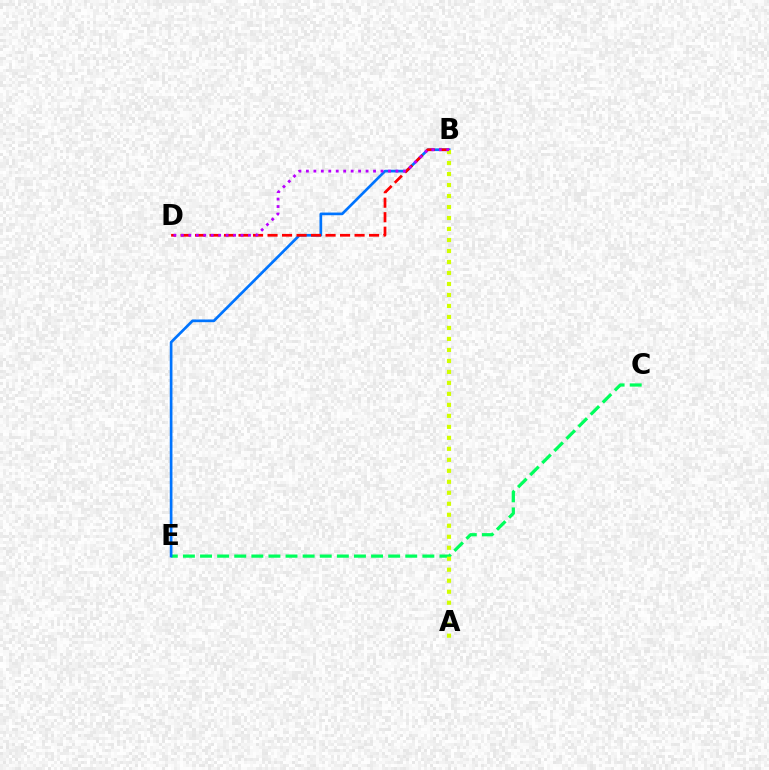{('C', 'E'): [{'color': '#00ff5c', 'line_style': 'dashed', 'thickness': 2.32}], ('B', 'E'): [{'color': '#0074ff', 'line_style': 'solid', 'thickness': 1.93}], ('B', 'D'): [{'color': '#ff0000', 'line_style': 'dashed', 'thickness': 1.97}, {'color': '#b900ff', 'line_style': 'dotted', 'thickness': 2.03}], ('A', 'B'): [{'color': '#d1ff00', 'line_style': 'dotted', 'thickness': 2.99}]}